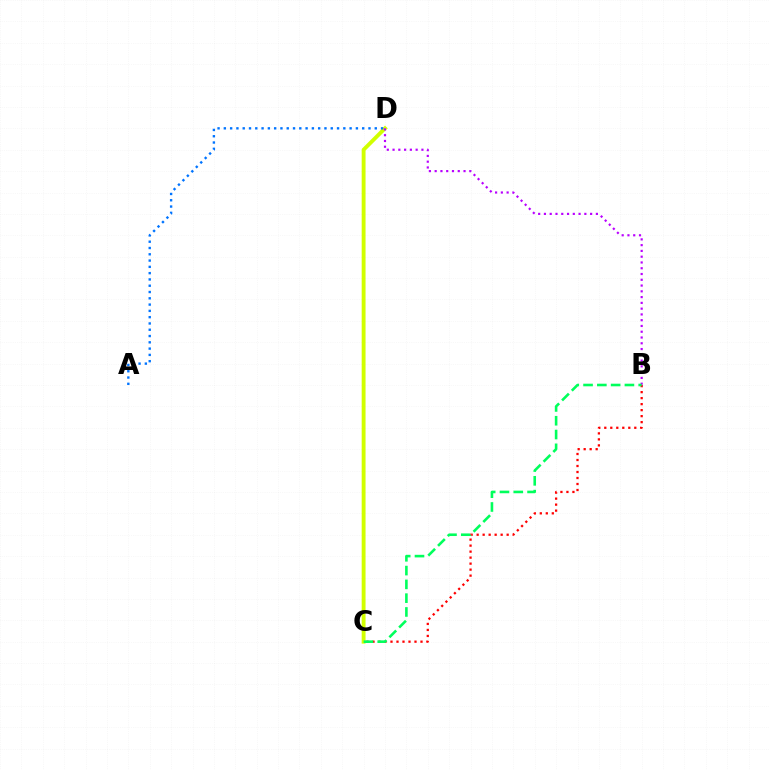{('B', 'C'): [{'color': '#ff0000', 'line_style': 'dotted', 'thickness': 1.63}, {'color': '#00ff5c', 'line_style': 'dashed', 'thickness': 1.87}], ('C', 'D'): [{'color': '#d1ff00', 'line_style': 'solid', 'thickness': 2.79}], ('B', 'D'): [{'color': '#b900ff', 'line_style': 'dotted', 'thickness': 1.57}], ('A', 'D'): [{'color': '#0074ff', 'line_style': 'dotted', 'thickness': 1.71}]}